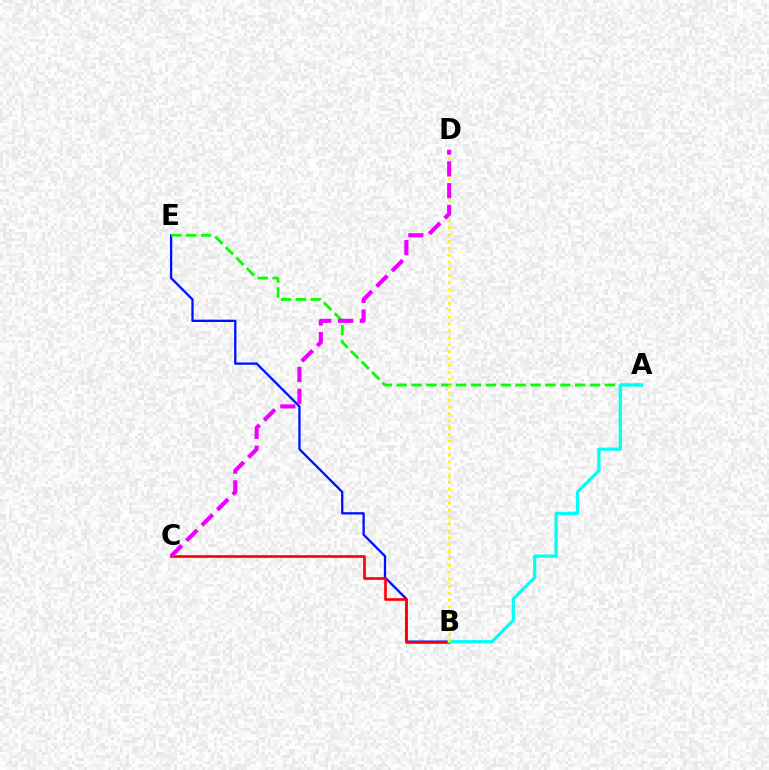{('B', 'E'): [{'color': '#0010ff', 'line_style': 'solid', 'thickness': 1.66}], ('A', 'E'): [{'color': '#08ff00', 'line_style': 'dashed', 'thickness': 2.02}], ('B', 'C'): [{'color': '#ff0000', 'line_style': 'solid', 'thickness': 1.91}], ('A', 'B'): [{'color': '#00fff6', 'line_style': 'solid', 'thickness': 2.3}], ('B', 'D'): [{'color': '#fcf500', 'line_style': 'dotted', 'thickness': 1.87}], ('C', 'D'): [{'color': '#ee00ff', 'line_style': 'dashed', 'thickness': 2.96}]}